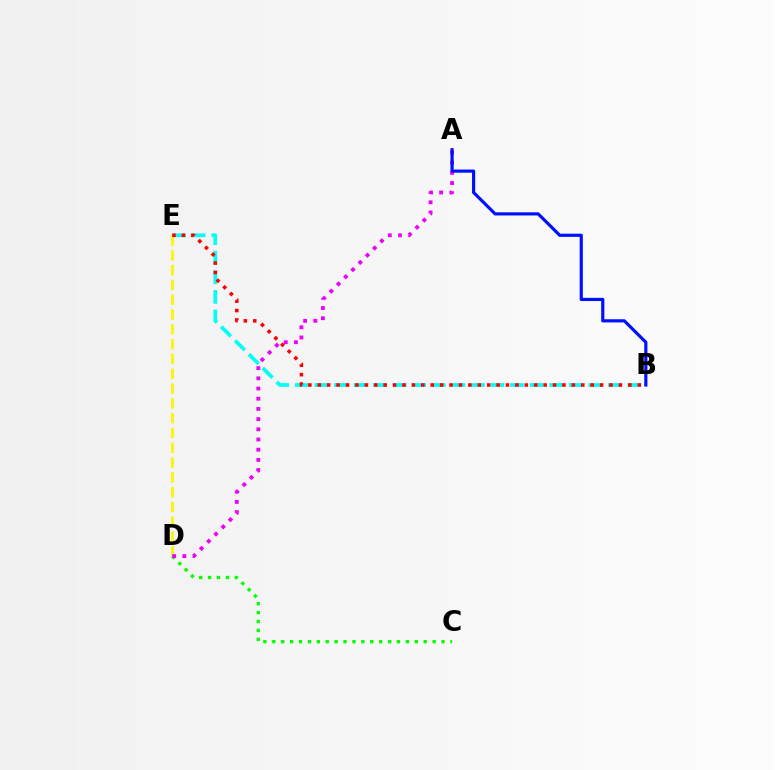{('C', 'D'): [{'color': '#08ff00', 'line_style': 'dotted', 'thickness': 2.42}], ('B', 'E'): [{'color': '#00fff6', 'line_style': 'dashed', 'thickness': 2.66}, {'color': '#ff0000', 'line_style': 'dotted', 'thickness': 2.56}], ('D', 'E'): [{'color': '#fcf500', 'line_style': 'dashed', 'thickness': 2.01}], ('A', 'D'): [{'color': '#ee00ff', 'line_style': 'dotted', 'thickness': 2.77}], ('A', 'B'): [{'color': '#0010ff', 'line_style': 'solid', 'thickness': 2.28}]}